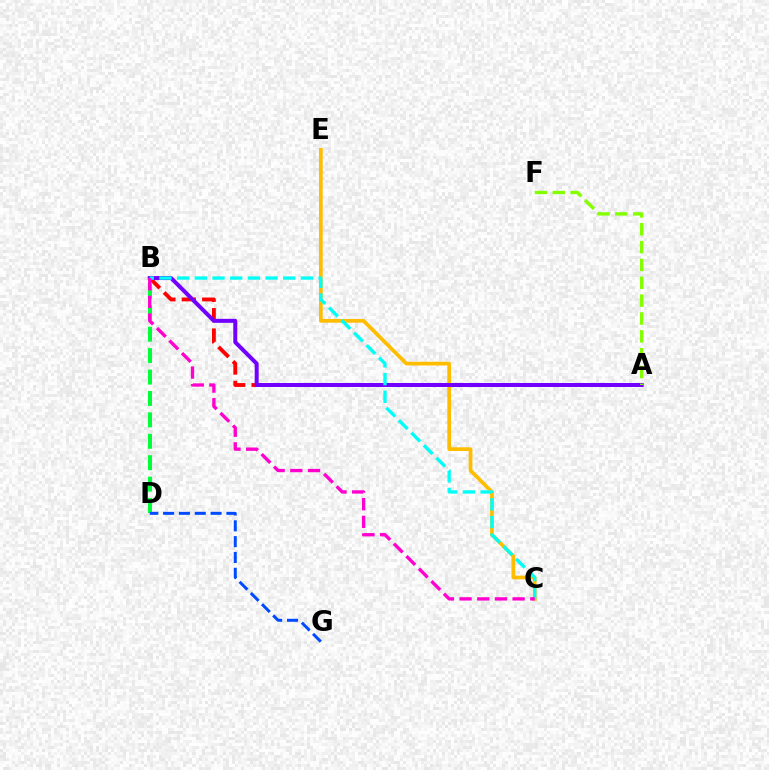{('A', 'B'): [{'color': '#ff0000', 'line_style': 'dashed', 'thickness': 2.77}, {'color': '#7200ff', 'line_style': 'solid', 'thickness': 2.88}], ('B', 'D'): [{'color': '#00ff39', 'line_style': 'dashed', 'thickness': 2.91}], ('C', 'E'): [{'color': '#ffbd00', 'line_style': 'solid', 'thickness': 2.67}], ('A', 'F'): [{'color': '#84ff00', 'line_style': 'dashed', 'thickness': 2.42}], ('D', 'G'): [{'color': '#004bff', 'line_style': 'dashed', 'thickness': 2.15}], ('B', 'C'): [{'color': '#00fff6', 'line_style': 'dashed', 'thickness': 2.4}, {'color': '#ff00cf', 'line_style': 'dashed', 'thickness': 2.4}]}